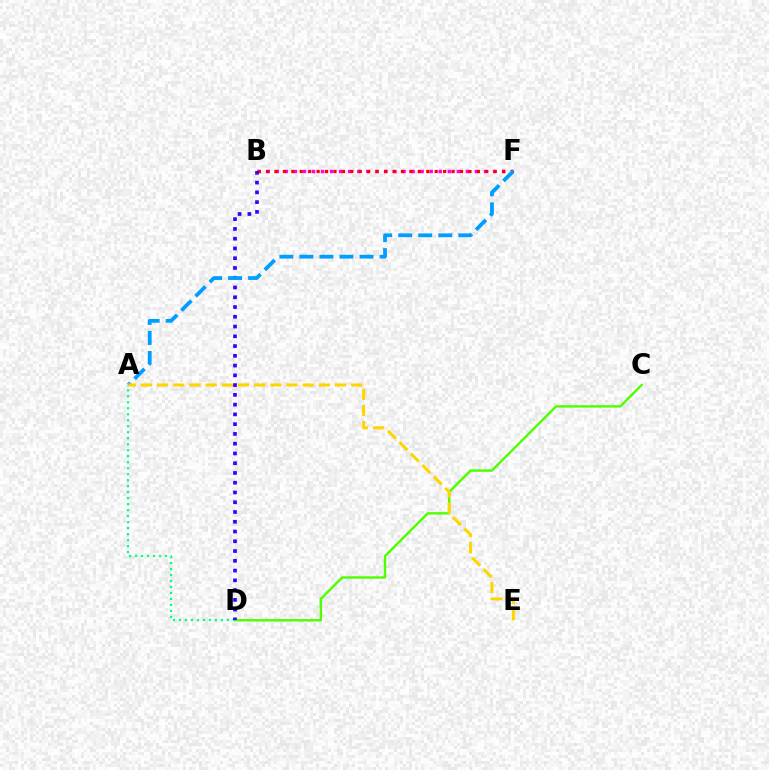{('C', 'D'): [{'color': '#4fff00', 'line_style': 'solid', 'thickness': 1.74}], ('B', 'F'): [{'color': '#ff00ed', 'line_style': 'dotted', 'thickness': 2.46}, {'color': '#ff0000', 'line_style': 'dotted', 'thickness': 2.29}], ('A', 'D'): [{'color': '#00ff86', 'line_style': 'dotted', 'thickness': 1.63}], ('B', 'D'): [{'color': '#3700ff', 'line_style': 'dotted', 'thickness': 2.65}], ('A', 'F'): [{'color': '#009eff', 'line_style': 'dashed', 'thickness': 2.72}], ('A', 'E'): [{'color': '#ffd500', 'line_style': 'dashed', 'thickness': 2.2}]}